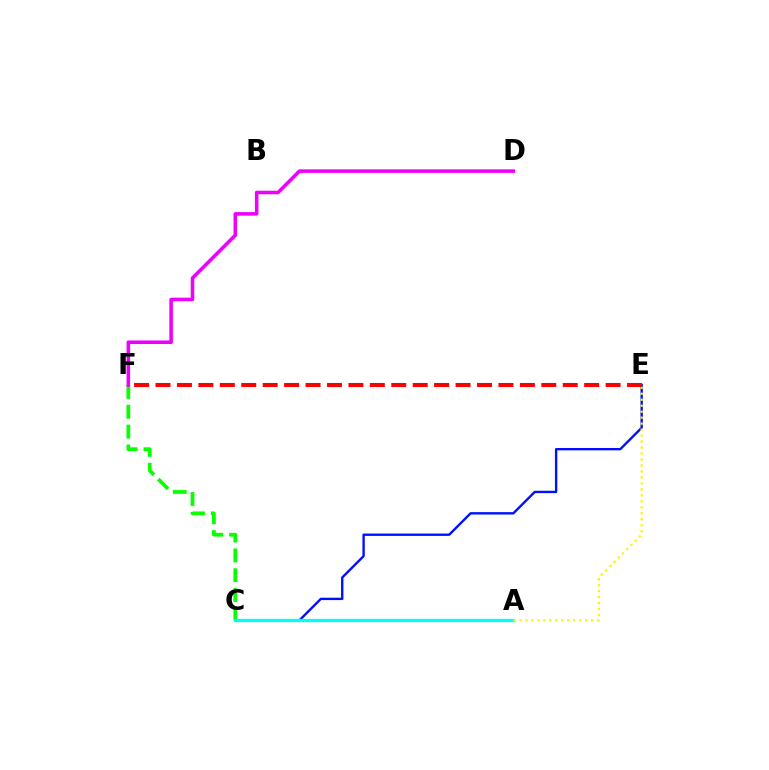{('C', 'F'): [{'color': '#08ff00', 'line_style': 'dashed', 'thickness': 2.69}], ('C', 'E'): [{'color': '#0010ff', 'line_style': 'solid', 'thickness': 1.71}], ('A', 'C'): [{'color': '#00fff6', 'line_style': 'solid', 'thickness': 2.36}], ('D', 'F'): [{'color': '#ee00ff', 'line_style': 'solid', 'thickness': 2.56}], ('A', 'E'): [{'color': '#fcf500', 'line_style': 'dotted', 'thickness': 1.62}], ('E', 'F'): [{'color': '#ff0000', 'line_style': 'dashed', 'thickness': 2.91}]}